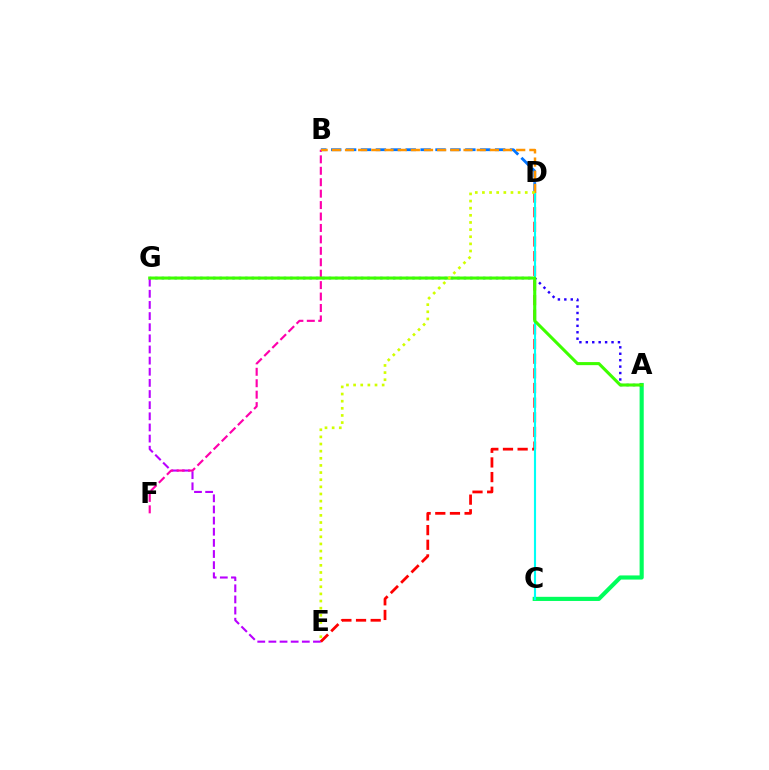{('A', 'C'): [{'color': '#00ff5c', 'line_style': 'solid', 'thickness': 2.98}], ('E', 'G'): [{'color': '#b900ff', 'line_style': 'dashed', 'thickness': 1.51}], ('D', 'E'): [{'color': '#ff0000', 'line_style': 'dashed', 'thickness': 1.99}, {'color': '#d1ff00', 'line_style': 'dotted', 'thickness': 1.94}], ('C', 'D'): [{'color': '#00fff6', 'line_style': 'solid', 'thickness': 1.53}], ('A', 'G'): [{'color': '#2500ff', 'line_style': 'dotted', 'thickness': 1.75}, {'color': '#3dff00', 'line_style': 'solid', 'thickness': 2.21}], ('B', 'D'): [{'color': '#0074ff', 'line_style': 'dashed', 'thickness': 2.02}, {'color': '#ff9400', 'line_style': 'dashed', 'thickness': 1.79}], ('B', 'F'): [{'color': '#ff00ac', 'line_style': 'dashed', 'thickness': 1.55}]}